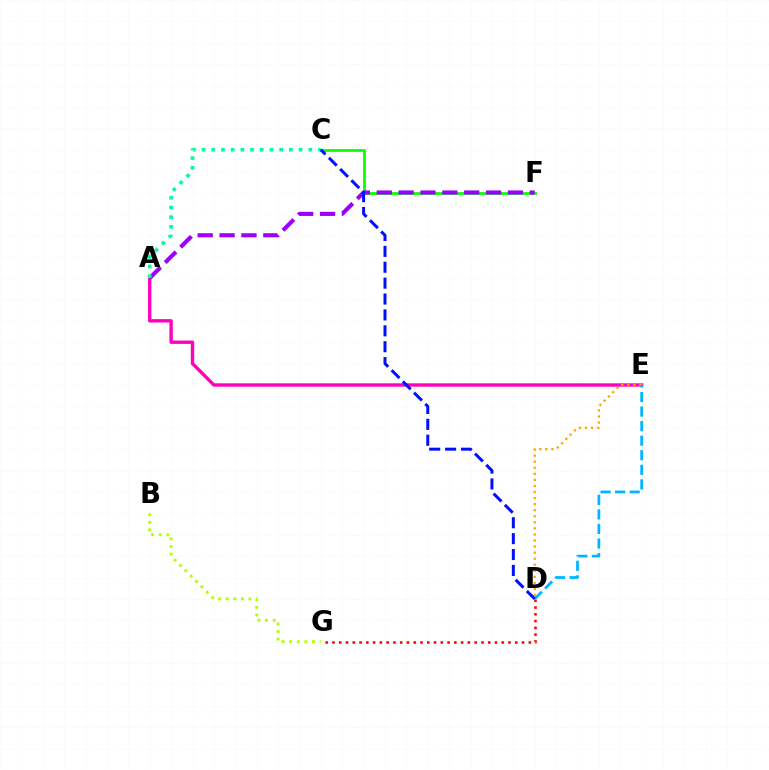{('B', 'G'): [{'color': '#b3ff00', 'line_style': 'dotted', 'thickness': 2.06}], ('C', 'F'): [{'color': '#08ff00', 'line_style': 'solid', 'thickness': 1.98}], ('A', 'E'): [{'color': '#ff00bd', 'line_style': 'solid', 'thickness': 2.43}], ('D', 'G'): [{'color': '#ff0000', 'line_style': 'dotted', 'thickness': 1.84}], ('D', 'E'): [{'color': '#ffa500', 'line_style': 'dotted', 'thickness': 1.65}, {'color': '#00b5ff', 'line_style': 'dashed', 'thickness': 1.98}], ('A', 'F'): [{'color': '#9b00ff', 'line_style': 'dashed', 'thickness': 2.97}], ('A', 'C'): [{'color': '#00ff9d', 'line_style': 'dotted', 'thickness': 2.64}], ('C', 'D'): [{'color': '#0010ff', 'line_style': 'dashed', 'thickness': 2.16}]}